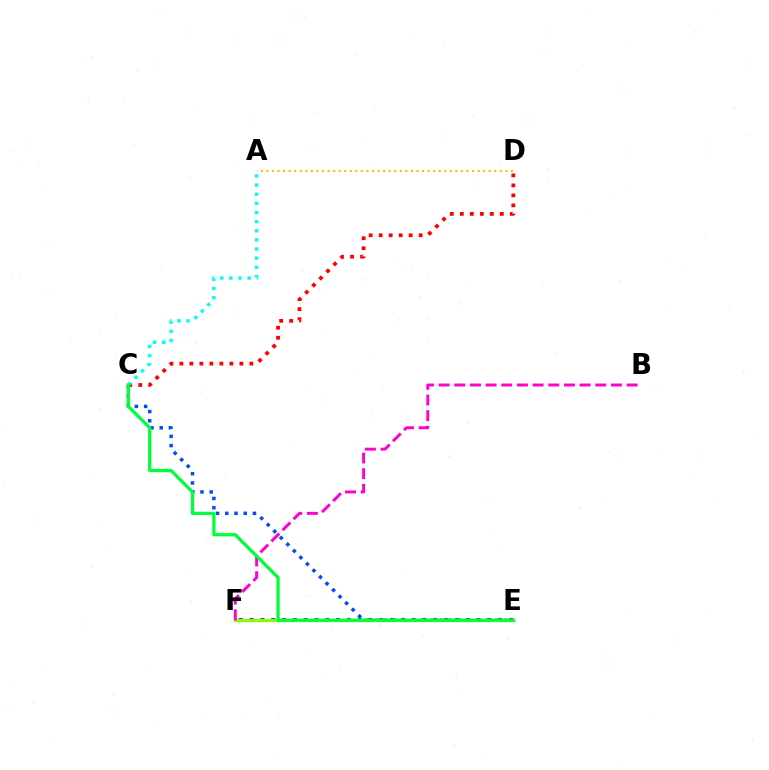{('C', 'E'): [{'color': '#004bff', 'line_style': 'dotted', 'thickness': 2.51}, {'color': '#00ff39', 'line_style': 'solid', 'thickness': 2.33}], ('C', 'D'): [{'color': '#ff0000', 'line_style': 'dotted', 'thickness': 2.72}], ('E', 'F'): [{'color': '#7200ff', 'line_style': 'dotted', 'thickness': 2.94}, {'color': '#84ff00', 'line_style': 'solid', 'thickness': 2.38}], ('A', 'C'): [{'color': '#00fff6', 'line_style': 'dotted', 'thickness': 2.48}], ('B', 'F'): [{'color': '#ff00cf', 'line_style': 'dashed', 'thickness': 2.13}], ('A', 'D'): [{'color': '#ffbd00', 'line_style': 'dotted', 'thickness': 1.51}]}